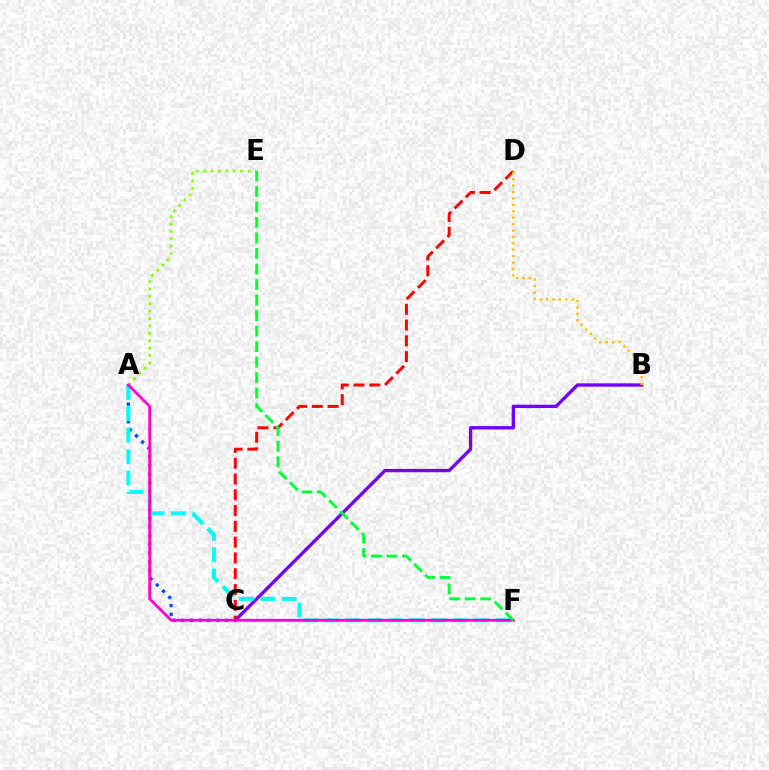{('A', 'E'): [{'color': '#84ff00', 'line_style': 'dotted', 'thickness': 2.01}], ('B', 'C'): [{'color': '#7200ff', 'line_style': 'solid', 'thickness': 2.4}], ('A', 'C'): [{'color': '#004bff', 'line_style': 'dotted', 'thickness': 2.38}], ('C', 'D'): [{'color': '#ff0000', 'line_style': 'dashed', 'thickness': 2.15}], ('B', 'D'): [{'color': '#ffbd00', 'line_style': 'dotted', 'thickness': 1.74}], ('A', 'F'): [{'color': '#00fff6', 'line_style': 'dashed', 'thickness': 2.91}, {'color': '#ff00cf', 'line_style': 'solid', 'thickness': 2.03}], ('E', 'F'): [{'color': '#00ff39', 'line_style': 'dashed', 'thickness': 2.11}]}